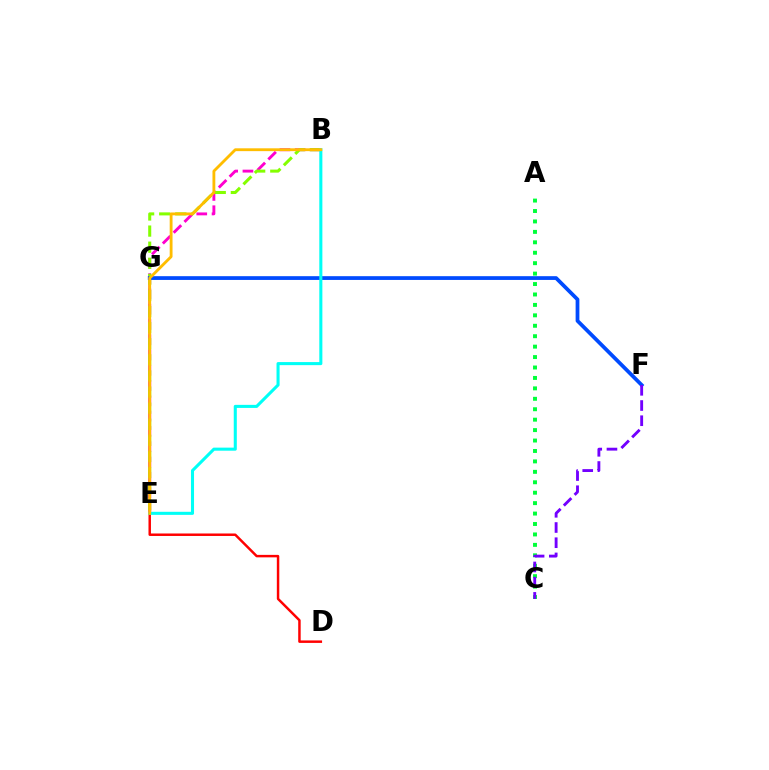{('D', 'G'): [{'color': '#ff0000', 'line_style': 'solid', 'thickness': 1.78}], ('B', 'E'): [{'color': '#ff00cf', 'line_style': 'dashed', 'thickness': 2.08}, {'color': '#84ff00', 'line_style': 'dashed', 'thickness': 2.19}, {'color': '#00fff6', 'line_style': 'solid', 'thickness': 2.21}, {'color': '#ffbd00', 'line_style': 'solid', 'thickness': 2.04}], ('A', 'C'): [{'color': '#00ff39', 'line_style': 'dotted', 'thickness': 2.83}], ('F', 'G'): [{'color': '#004bff', 'line_style': 'solid', 'thickness': 2.71}], ('C', 'F'): [{'color': '#7200ff', 'line_style': 'dashed', 'thickness': 2.07}]}